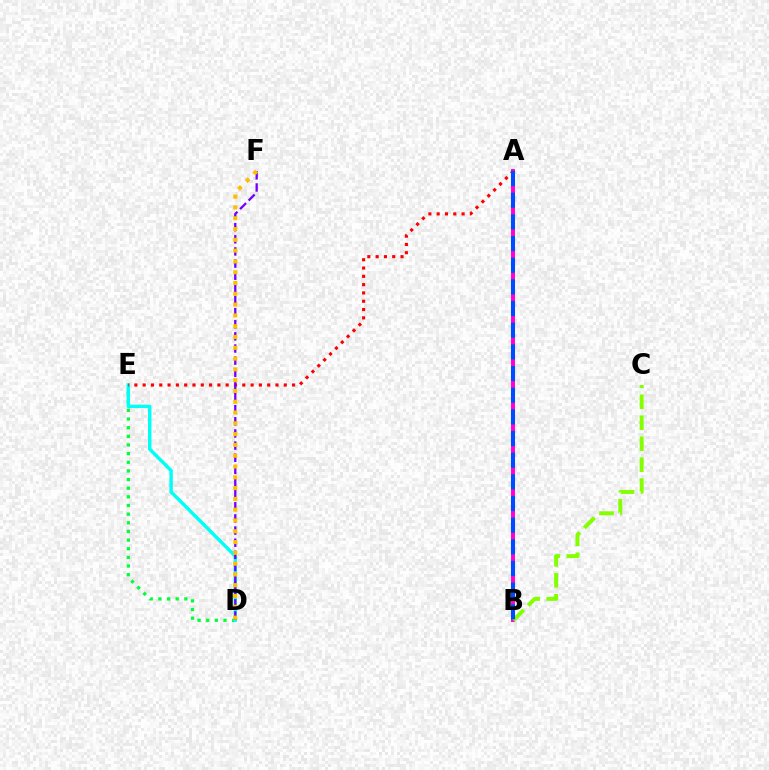{('D', 'E'): [{'color': '#00ff39', 'line_style': 'dotted', 'thickness': 2.35}, {'color': '#00fff6', 'line_style': 'solid', 'thickness': 2.46}], ('A', 'B'): [{'color': '#ff00cf', 'line_style': 'solid', 'thickness': 2.83}, {'color': '#004bff', 'line_style': 'dashed', 'thickness': 2.94}], ('B', 'C'): [{'color': '#84ff00', 'line_style': 'dashed', 'thickness': 2.85}], ('A', 'E'): [{'color': '#ff0000', 'line_style': 'dotted', 'thickness': 2.26}], ('D', 'F'): [{'color': '#7200ff', 'line_style': 'dashed', 'thickness': 1.65}, {'color': '#ffbd00', 'line_style': 'dotted', 'thickness': 2.93}]}